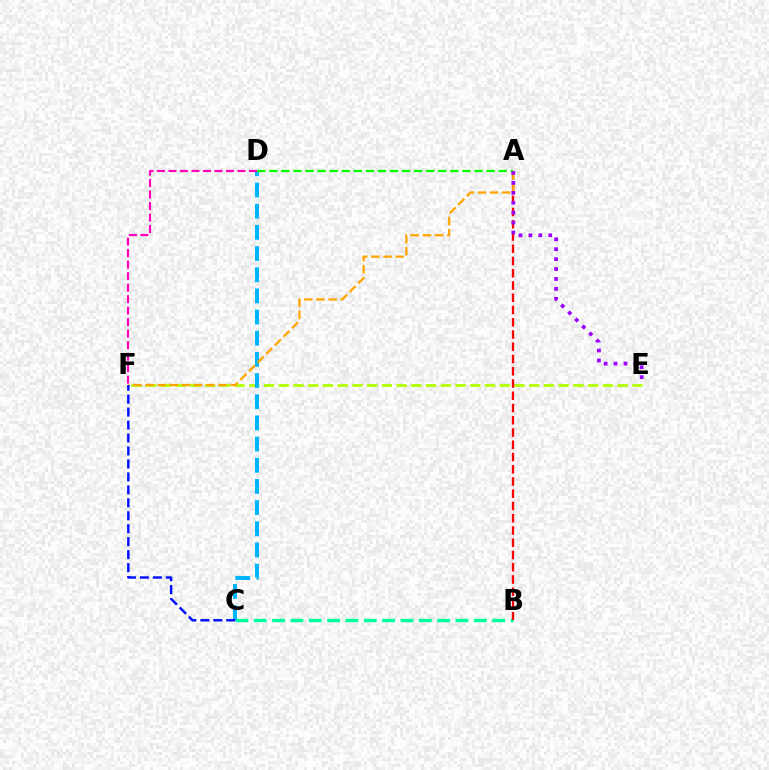{('B', 'C'): [{'color': '#00ff9d', 'line_style': 'dashed', 'thickness': 2.49}], ('E', 'F'): [{'color': '#b3ff00', 'line_style': 'dashed', 'thickness': 2.0}], ('A', 'B'): [{'color': '#ff0000', 'line_style': 'dashed', 'thickness': 1.66}], ('C', 'D'): [{'color': '#00b5ff', 'line_style': 'dashed', 'thickness': 2.88}], ('A', 'F'): [{'color': '#ffa500', 'line_style': 'dashed', 'thickness': 1.65}], ('D', 'F'): [{'color': '#ff00bd', 'line_style': 'dashed', 'thickness': 1.56}], ('A', 'D'): [{'color': '#08ff00', 'line_style': 'dashed', 'thickness': 1.64}], ('A', 'E'): [{'color': '#9b00ff', 'line_style': 'dotted', 'thickness': 2.69}], ('C', 'F'): [{'color': '#0010ff', 'line_style': 'dashed', 'thickness': 1.76}]}